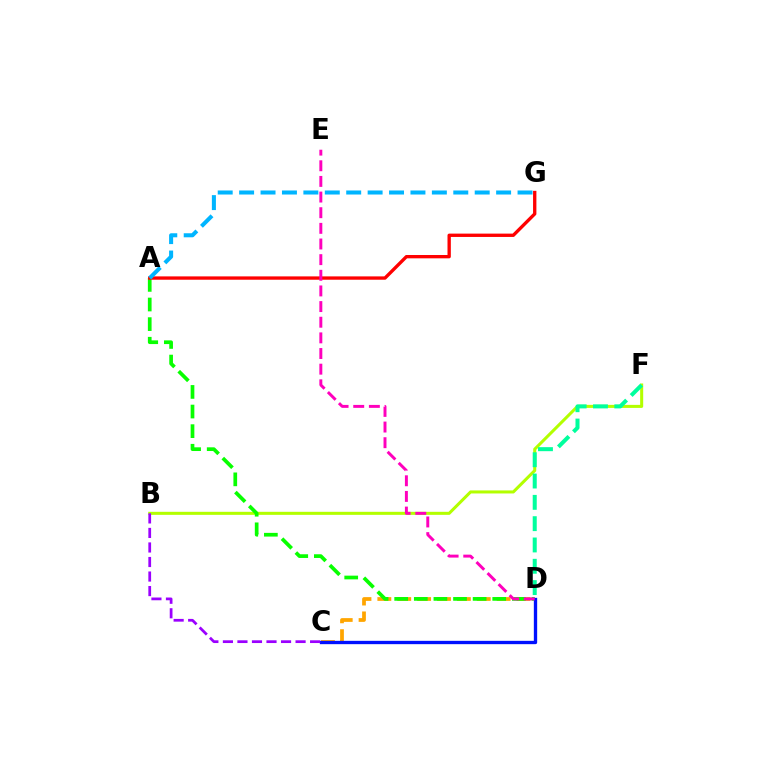{('B', 'F'): [{'color': '#b3ff00', 'line_style': 'solid', 'thickness': 2.19}], ('C', 'D'): [{'color': '#ffa500', 'line_style': 'dashed', 'thickness': 2.7}, {'color': '#0010ff', 'line_style': 'solid', 'thickness': 2.39}], ('A', 'D'): [{'color': '#08ff00', 'line_style': 'dashed', 'thickness': 2.66}], ('A', 'G'): [{'color': '#ff0000', 'line_style': 'solid', 'thickness': 2.4}, {'color': '#00b5ff', 'line_style': 'dashed', 'thickness': 2.91}], ('D', 'F'): [{'color': '#00ff9d', 'line_style': 'dashed', 'thickness': 2.9}], ('B', 'C'): [{'color': '#9b00ff', 'line_style': 'dashed', 'thickness': 1.97}], ('D', 'E'): [{'color': '#ff00bd', 'line_style': 'dashed', 'thickness': 2.13}]}